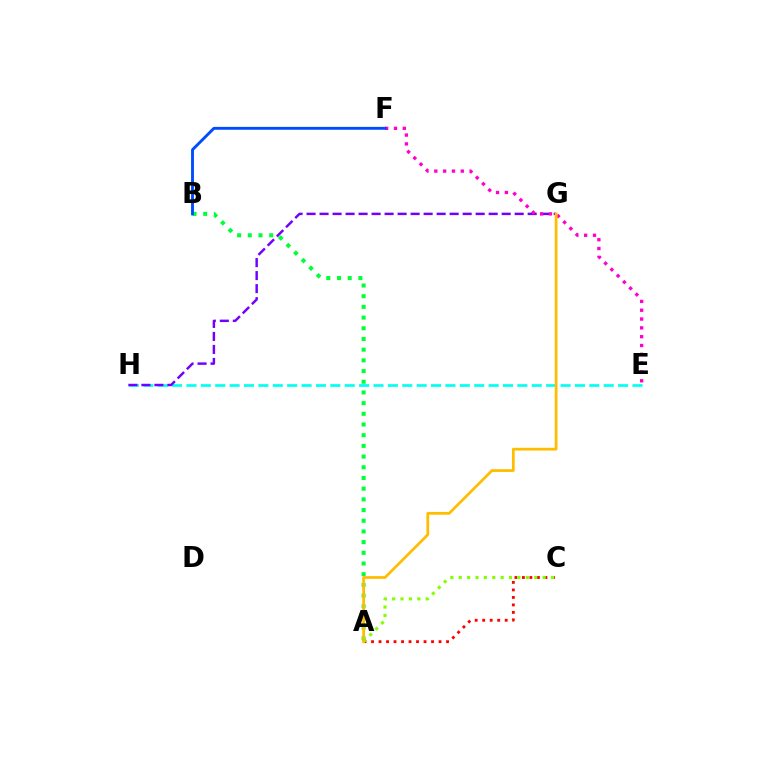{('E', 'H'): [{'color': '#00fff6', 'line_style': 'dashed', 'thickness': 1.95}], ('A', 'C'): [{'color': '#ff0000', 'line_style': 'dotted', 'thickness': 2.04}, {'color': '#84ff00', 'line_style': 'dotted', 'thickness': 2.28}], ('G', 'H'): [{'color': '#7200ff', 'line_style': 'dashed', 'thickness': 1.77}], ('E', 'F'): [{'color': '#ff00cf', 'line_style': 'dotted', 'thickness': 2.4}], ('A', 'B'): [{'color': '#00ff39', 'line_style': 'dotted', 'thickness': 2.9}], ('B', 'F'): [{'color': '#004bff', 'line_style': 'solid', 'thickness': 2.07}], ('A', 'G'): [{'color': '#ffbd00', 'line_style': 'solid', 'thickness': 1.99}]}